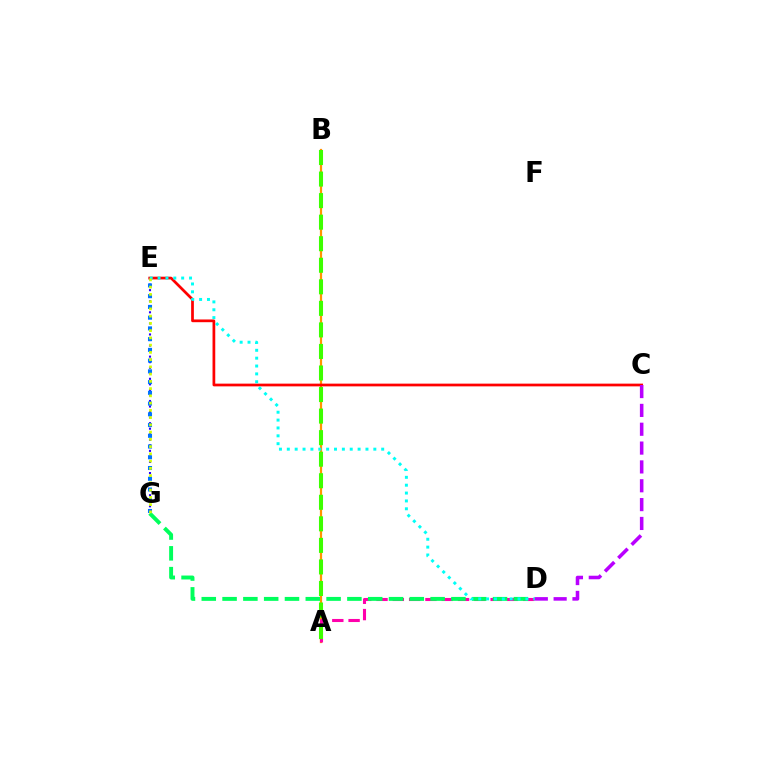{('A', 'B'): [{'color': '#ff9400', 'line_style': 'solid', 'thickness': 1.6}, {'color': '#3dff00', 'line_style': 'dashed', 'thickness': 2.93}], ('E', 'G'): [{'color': '#2500ff', 'line_style': 'dotted', 'thickness': 1.51}, {'color': '#0074ff', 'line_style': 'dotted', 'thickness': 2.92}, {'color': '#d1ff00', 'line_style': 'dotted', 'thickness': 1.97}], ('C', 'E'): [{'color': '#ff0000', 'line_style': 'solid', 'thickness': 1.96}], ('A', 'D'): [{'color': '#ff00ac', 'line_style': 'dashed', 'thickness': 2.22}], ('D', 'G'): [{'color': '#00ff5c', 'line_style': 'dashed', 'thickness': 2.83}], ('D', 'E'): [{'color': '#00fff6', 'line_style': 'dotted', 'thickness': 2.14}], ('C', 'D'): [{'color': '#b900ff', 'line_style': 'dashed', 'thickness': 2.56}]}